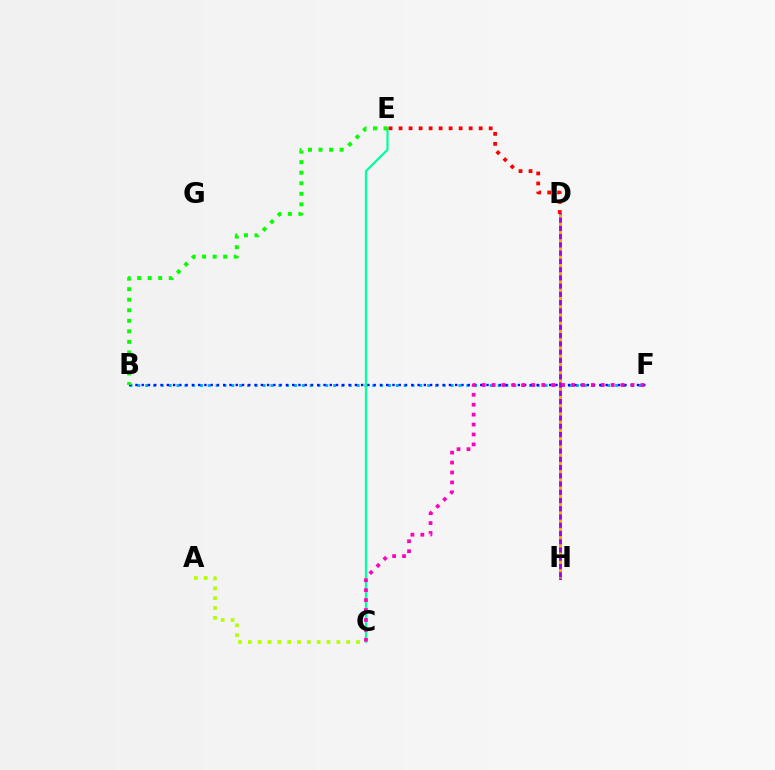{('B', 'F'): [{'color': '#00b5ff', 'line_style': 'dotted', 'thickness': 2.13}, {'color': '#0010ff', 'line_style': 'dotted', 'thickness': 1.7}], ('C', 'E'): [{'color': '#00ff9d', 'line_style': 'solid', 'thickness': 1.59}], ('B', 'E'): [{'color': '#08ff00', 'line_style': 'dotted', 'thickness': 2.86}], ('D', 'E'): [{'color': '#ff0000', 'line_style': 'dotted', 'thickness': 2.72}], ('A', 'C'): [{'color': '#b3ff00', 'line_style': 'dotted', 'thickness': 2.67}], ('D', 'H'): [{'color': '#9b00ff', 'line_style': 'solid', 'thickness': 2.08}, {'color': '#ffa500', 'line_style': 'dotted', 'thickness': 2.24}], ('C', 'F'): [{'color': '#ff00bd', 'line_style': 'dotted', 'thickness': 2.7}]}